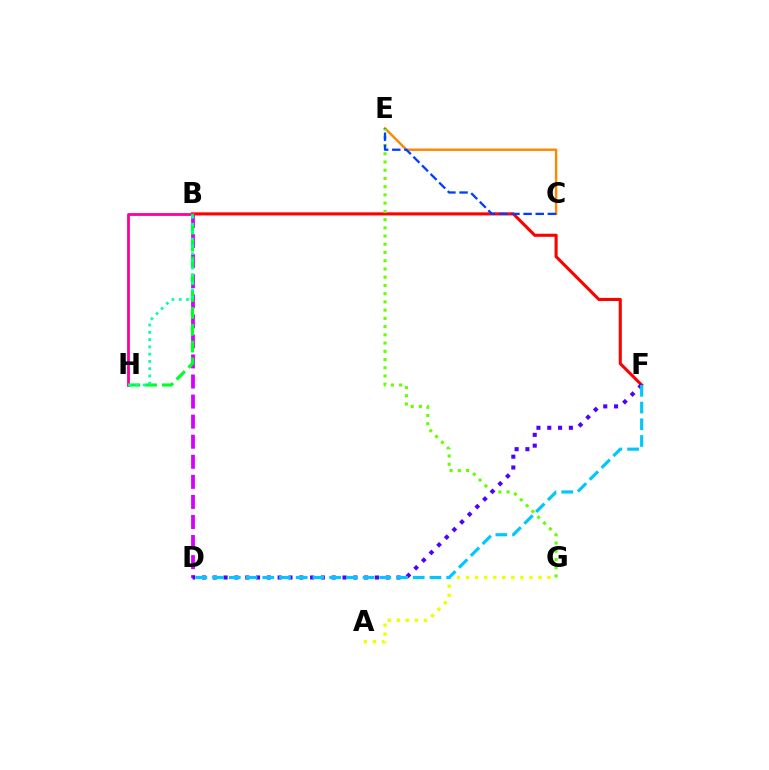{('B', 'F'): [{'color': '#ff0000', 'line_style': 'solid', 'thickness': 2.22}], ('C', 'E'): [{'color': '#ff8800', 'line_style': 'solid', 'thickness': 1.74}, {'color': '#003fff', 'line_style': 'dashed', 'thickness': 1.65}], ('B', 'D'): [{'color': '#d600ff', 'line_style': 'dashed', 'thickness': 2.73}], ('E', 'G'): [{'color': '#66ff00', 'line_style': 'dotted', 'thickness': 2.24}], ('B', 'H'): [{'color': '#ff00a0', 'line_style': 'solid', 'thickness': 2.03}, {'color': '#00ff27', 'line_style': 'dashed', 'thickness': 2.29}, {'color': '#00ffaf', 'line_style': 'dotted', 'thickness': 1.97}], ('A', 'G'): [{'color': '#eeff00', 'line_style': 'dotted', 'thickness': 2.46}], ('D', 'F'): [{'color': '#4f00ff', 'line_style': 'dotted', 'thickness': 2.94}, {'color': '#00c7ff', 'line_style': 'dashed', 'thickness': 2.27}]}